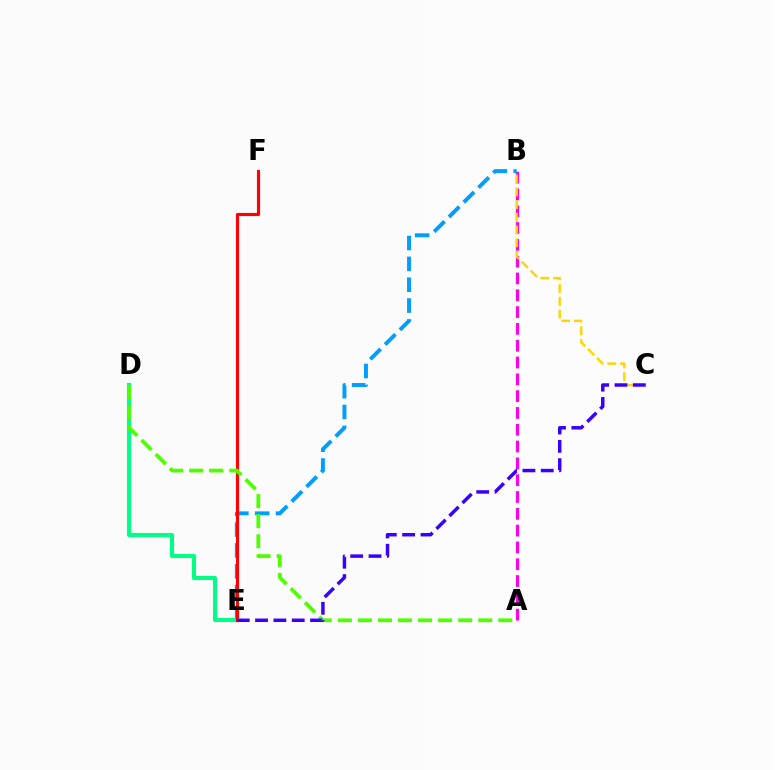{('A', 'B'): [{'color': '#ff00ed', 'line_style': 'dashed', 'thickness': 2.28}], ('B', 'C'): [{'color': '#ffd500', 'line_style': 'dashed', 'thickness': 1.73}], ('B', 'E'): [{'color': '#009eff', 'line_style': 'dashed', 'thickness': 2.83}], ('D', 'E'): [{'color': '#00ff86', 'line_style': 'solid', 'thickness': 2.94}], ('E', 'F'): [{'color': '#ff0000', 'line_style': 'solid', 'thickness': 2.26}], ('A', 'D'): [{'color': '#4fff00', 'line_style': 'dashed', 'thickness': 2.72}], ('C', 'E'): [{'color': '#3700ff', 'line_style': 'dashed', 'thickness': 2.49}]}